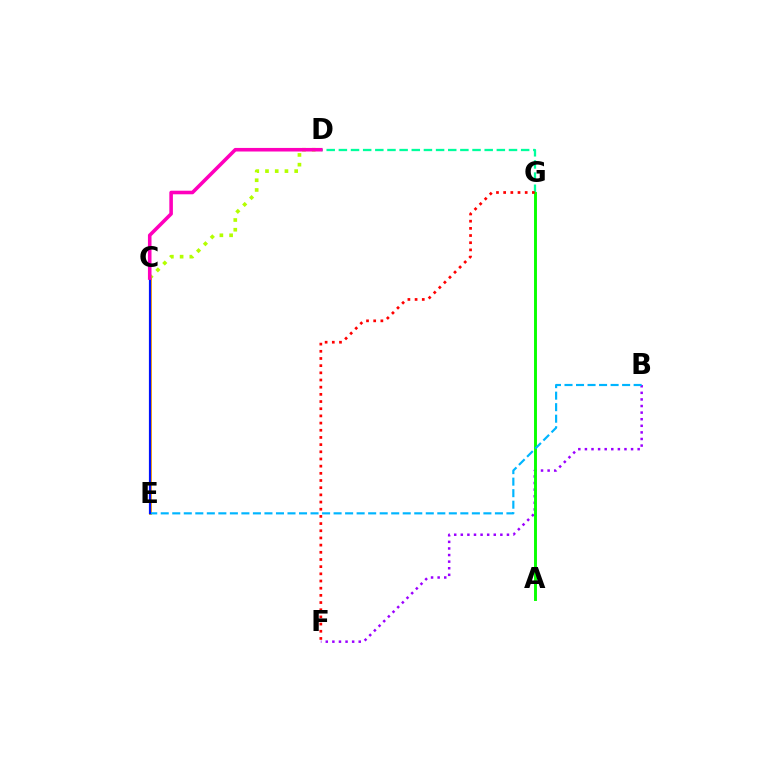{('B', 'F'): [{'color': '#9b00ff', 'line_style': 'dotted', 'thickness': 1.79}], ('D', 'G'): [{'color': '#00ff9d', 'line_style': 'dashed', 'thickness': 1.65}], ('A', 'G'): [{'color': '#08ff00', 'line_style': 'solid', 'thickness': 2.1}], ('C', 'E'): [{'color': '#ffa500', 'line_style': 'solid', 'thickness': 2.08}, {'color': '#0010ff', 'line_style': 'solid', 'thickness': 1.58}], ('C', 'D'): [{'color': '#b3ff00', 'line_style': 'dotted', 'thickness': 2.64}, {'color': '#ff00bd', 'line_style': 'solid', 'thickness': 2.58}], ('B', 'E'): [{'color': '#00b5ff', 'line_style': 'dashed', 'thickness': 1.57}], ('F', 'G'): [{'color': '#ff0000', 'line_style': 'dotted', 'thickness': 1.95}]}